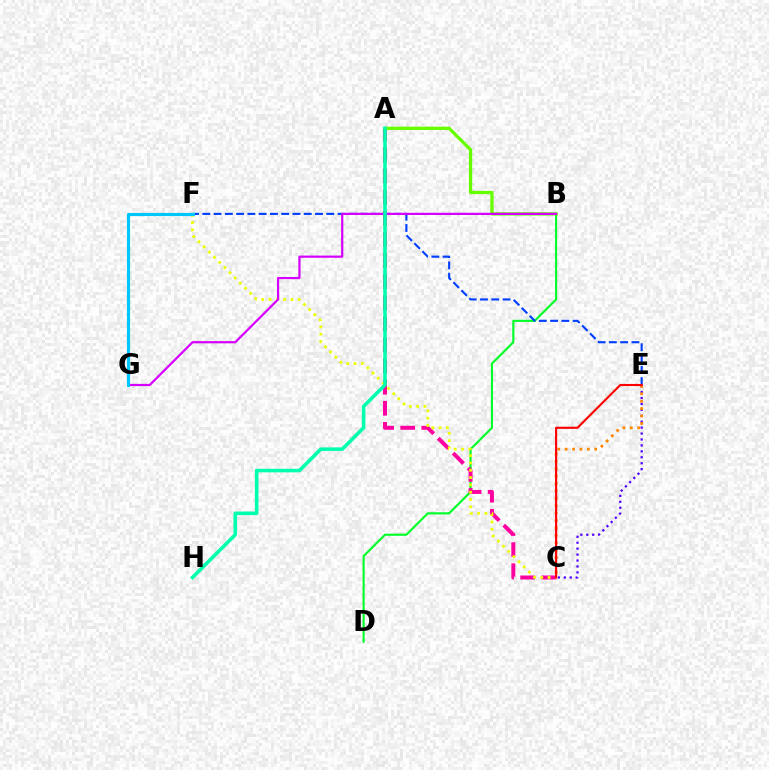{('B', 'D'): [{'color': '#00ff27', 'line_style': 'solid', 'thickness': 1.53}], ('A', 'C'): [{'color': '#ff00a0', 'line_style': 'dashed', 'thickness': 2.87}], ('C', 'F'): [{'color': '#eeff00', 'line_style': 'dotted', 'thickness': 1.98}], ('E', 'F'): [{'color': '#003fff', 'line_style': 'dashed', 'thickness': 1.53}], ('A', 'B'): [{'color': '#66ff00', 'line_style': 'solid', 'thickness': 2.37}], ('B', 'G'): [{'color': '#d600ff', 'line_style': 'solid', 'thickness': 1.59}], ('C', 'E'): [{'color': '#4f00ff', 'line_style': 'dotted', 'thickness': 1.61}, {'color': '#ff8800', 'line_style': 'dotted', 'thickness': 2.01}, {'color': '#ff0000', 'line_style': 'solid', 'thickness': 1.54}], ('F', 'G'): [{'color': '#00c7ff', 'line_style': 'solid', 'thickness': 2.25}], ('A', 'H'): [{'color': '#00ffaf', 'line_style': 'solid', 'thickness': 2.57}]}